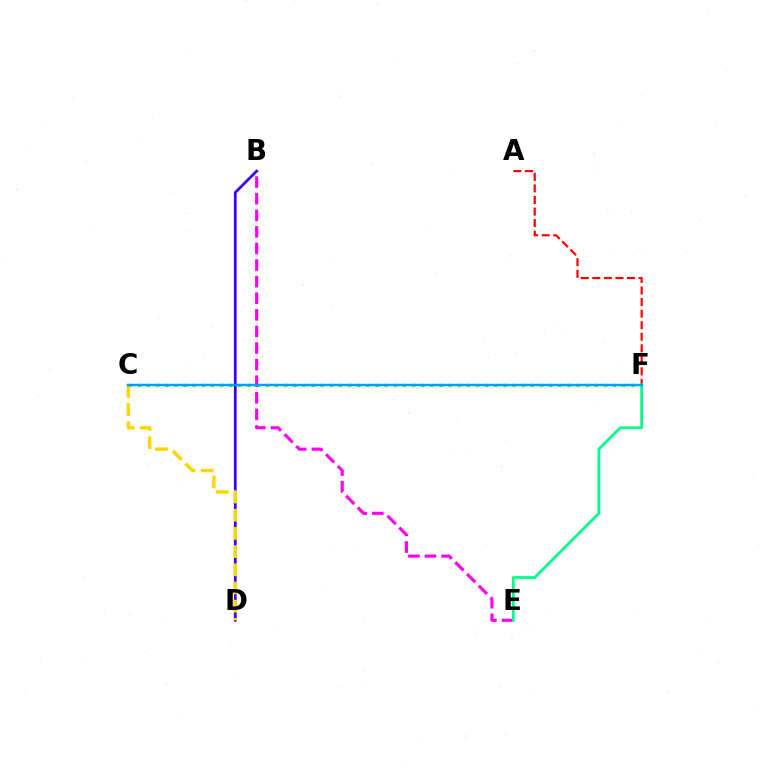{('A', 'F'): [{'color': '#ff0000', 'line_style': 'dashed', 'thickness': 1.57}], ('C', 'F'): [{'color': '#4fff00', 'line_style': 'dotted', 'thickness': 2.48}, {'color': '#009eff', 'line_style': 'solid', 'thickness': 1.76}], ('B', 'E'): [{'color': '#ff00ed', 'line_style': 'dashed', 'thickness': 2.25}], ('B', 'D'): [{'color': '#3700ff', 'line_style': 'solid', 'thickness': 1.96}], ('C', 'D'): [{'color': '#ffd500', 'line_style': 'dashed', 'thickness': 2.47}], ('E', 'F'): [{'color': '#00ff86', 'line_style': 'solid', 'thickness': 2.0}]}